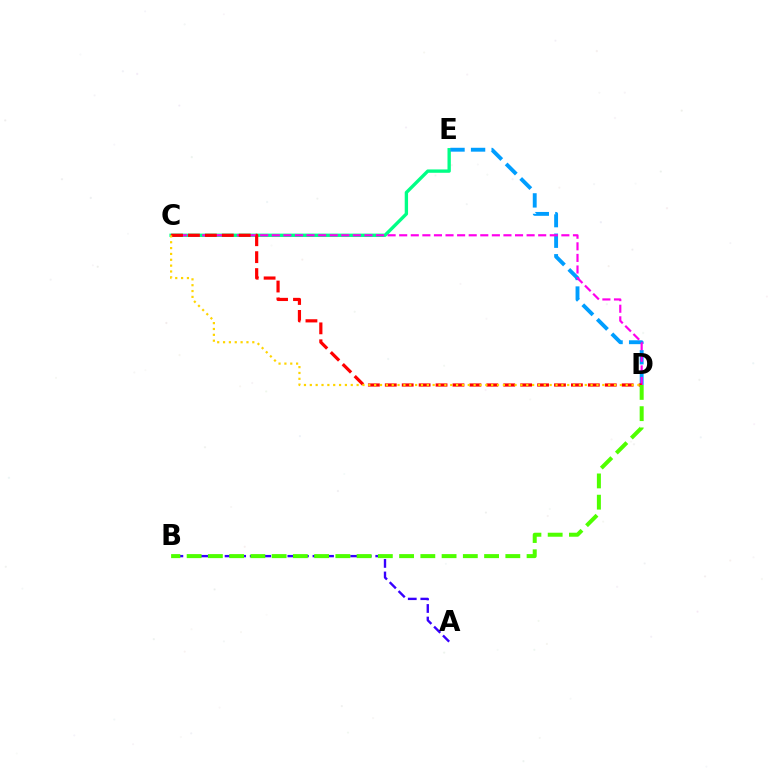{('C', 'E'): [{'color': '#00ff86', 'line_style': 'solid', 'thickness': 2.41}], ('D', 'E'): [{'color': '#009eff', 'line_style': 'dashed', 'thickness': 2.79}], ('C', 'D'): [{'color': '#ff00ed', 'line_style': 'dashed', 'thickness': 1.57}, {'color': '#ff0000', 'line_style': 'dashed', 'thickness': 2.3}, {'color': '#ffd500', 'line_style': 'dotted', 'thickness': 1.59}], ('A', 'B'): [{'color': '#3700ff', 'line_style': 'dashed', 'thickness': 1.71}], ('B', 'D'): [{'color': '#4fff00', 'line_style': 'dashed', 'thickness': 2.89}]}